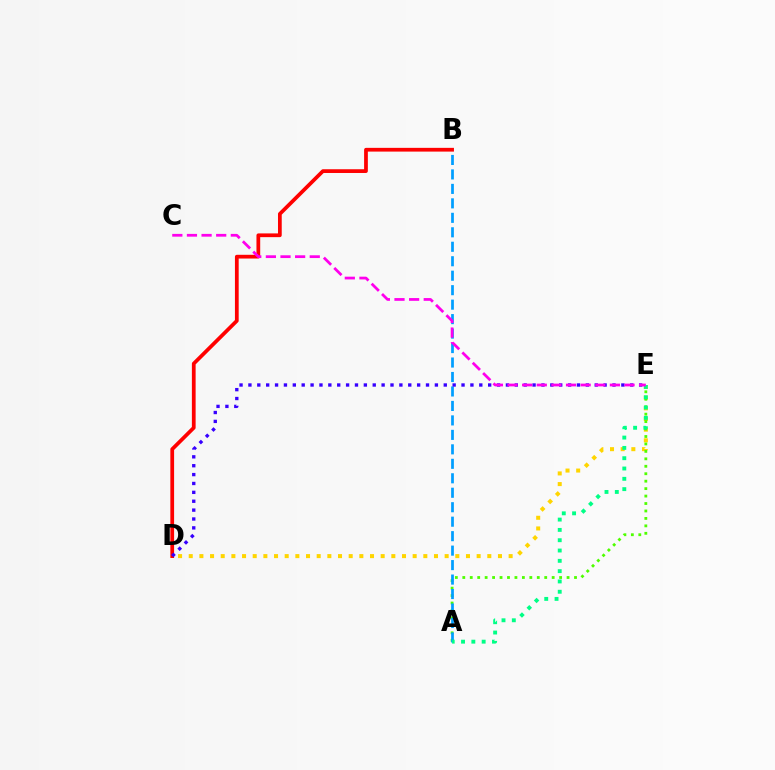{('B', 'D'): [{'color': '#ff0000', 'line_style': 'solid', 'thickness': 2.69}], ('D', 'E'): [{'color': '#ffd500', 'line_style': 'dotted', 'thickness': 2.9}, {'color': '#3700ff', 'line_style': 'dotted', 'thickness': 2.41}], ('A', 'E'): [{'color': '#4fff00', 'line_style': 'dotted', 'thickness': 2.02}, {'color': '#00ff86', 'line_style': 'dotted', 'thickness': 2.8}], ('A', 'B'): [{'color': '#009eff', 'line_style': 'dashed', 'thickness': 1.97}], ('C', 'E'): [{'color': '#ff00ed', 'line_style': 'dashed', 'thickness': 1.99}]}